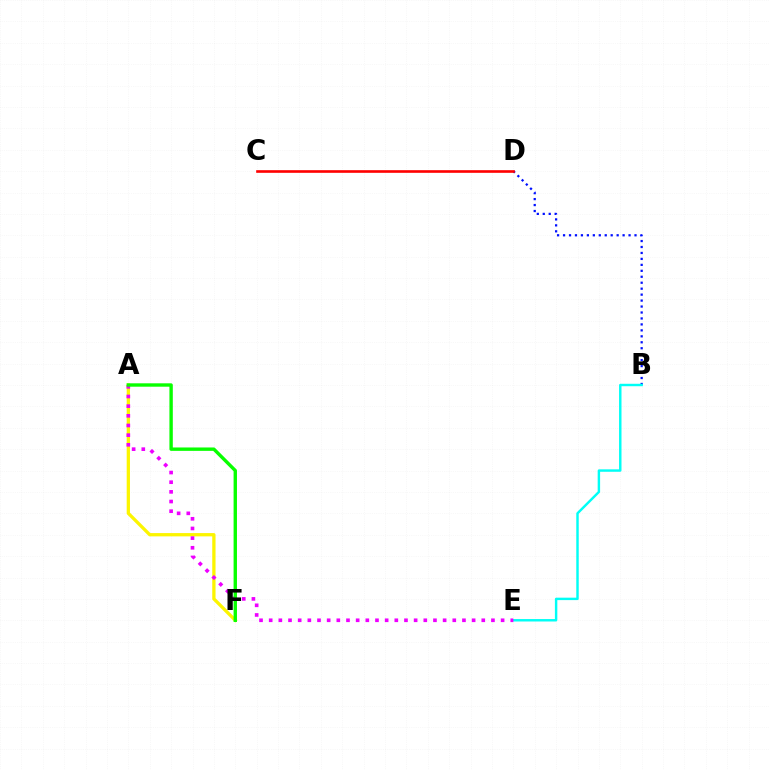{('B', 'D'): [{'color': '#0010ff', 'line_style': 'dotted', 'thickness': 1.62}], ('B', 'E'): [{'color': '#00fff6', 'line_style': 'solid', 'thickness': 1.75}], ('A', 'F'): [{'color': '#fcf500', 'line_style': 'solid', 'thickness': 2.37}, {'color': '#08ff00', 'line_style': 'solid', 'thickness': 2.44}], ('C', 'D'): [{'color': '#ff0000', 'line_style': 'solid', 'thickness': 1.9}], ('A', 'E'): [{'color': '#ee00ff', 'line_style': 'dotted', 'thickness': 2.63}]}